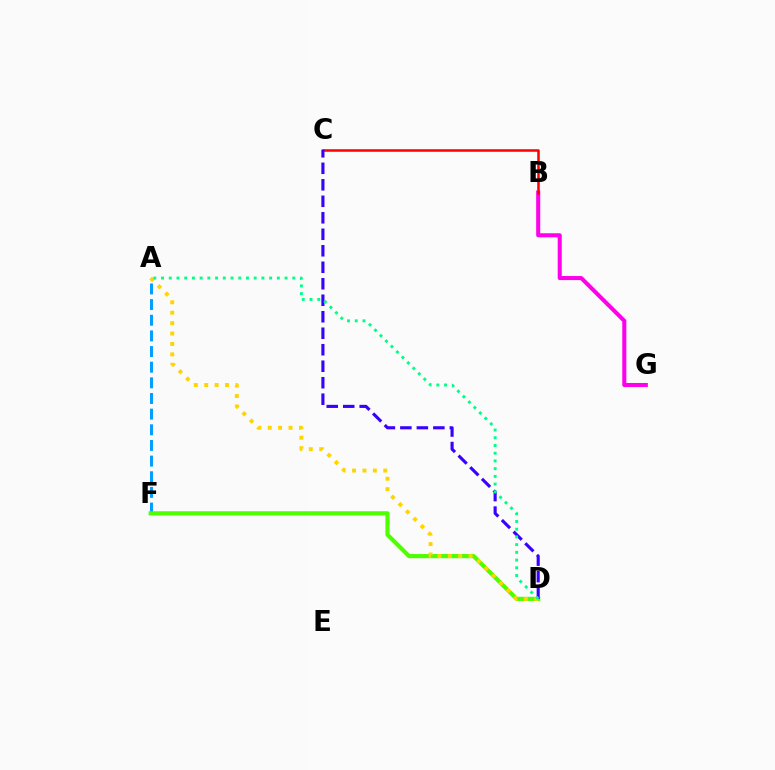{('A', 'F'): [{'color': '#009eff', 'line_style': 'dashed', 'thickness': 2.13}], ('B', 'G'): [{'color': '#ff00ed', 'line_style': 'solid', 'thickness': 2.91}], ('D', 'F'): [{'color': '#4fff00', 'line_style': 'solid', 'thickness': 3.0}], ('B', 'C'): [{'color': '#ff0000', 'line_style': 'solid', 'thickness': 1.82}], ('C', 'D'): [{'color': '#3700ff', 'line_style': 'dashed', 'thickness': 2.24}], ('A', 'D'): [{'color': '#ffd500', 'line_style': 'dotted', 'thickness': 2.83}, {'color': '#00ff86', 'line_style': 'dotted', 'thickness': 2.1}]}